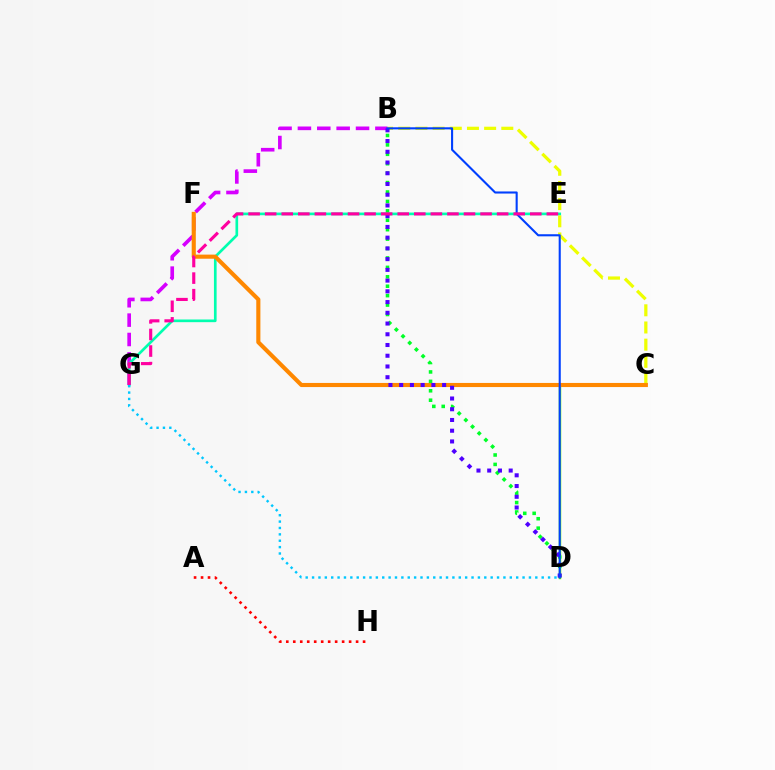{('B', 'C'): [{'color': '#eeff00', 'line_style': 'dashed', 'thickness': 2.33}], ('B', 'G'): [{'color': '#d600ff', 'line_style': 'dashed', 'thickness': 2.63}], ('C', 'D'): [{'color': '#66ff00', 'line_style': 'solid', 'thickness': 1.78}], ('E', 'G'): [{'color': '#00ffaf', 'line_style': 'solid', 'thickness': 1.92}, {'color': '#ff00a0', 'line_style': 'dashed', 'thickness': 2.25}], ('A', 'H'): [{'color': '#ff0000', 'line_style': 'dotted', 'thickness': 1.9}], ('C', 'F'): [{'color': '#ff8800', 'line_style': 'solid', 'thickness': 2.96}], ('B', 'D'): [{'color': '#00ff27', 'line_style': 'dotted', 'thickness': 2.56}, {'color': '#4f00ff', 'line_style': 'dotted', 'thickness': 2.92}, {'color': '#003fff', 'line_style': 'solid', 'thickness': 1.51}], ('D', 'G'): [{'color': '#00c7ff', 'line_style': 'dotted', 'thickness': 1.73}]}